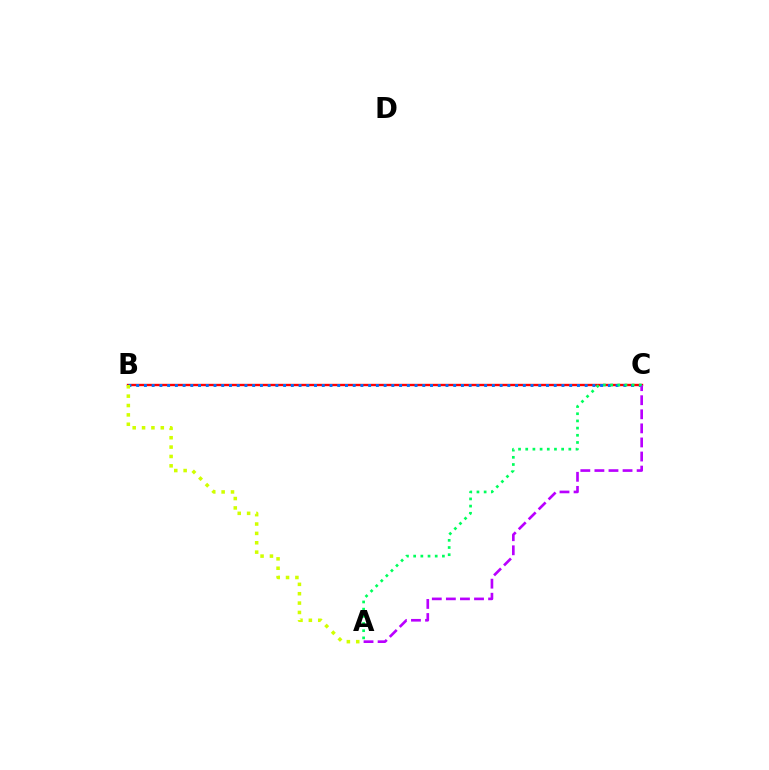{('B', 'C'): [{'color': '#ff0000', 'line_style': 'solid', 'thickness': 1.71}, {'color': '#0074ff', 'line_style': 'dotted', 'thickness': 2.1}], ('A', 'C'): [{'color': '#b900ff', 'line_style': 'dashed', 'thickness': 1.91}, {'color': '#00ff5c', 'line_style': 'dotted', 'thickness': 1.95}], ('A', 'B'): [{'color': '#d1ff00', 'line_style': 'dotted', 'thickness': 2.55}]}